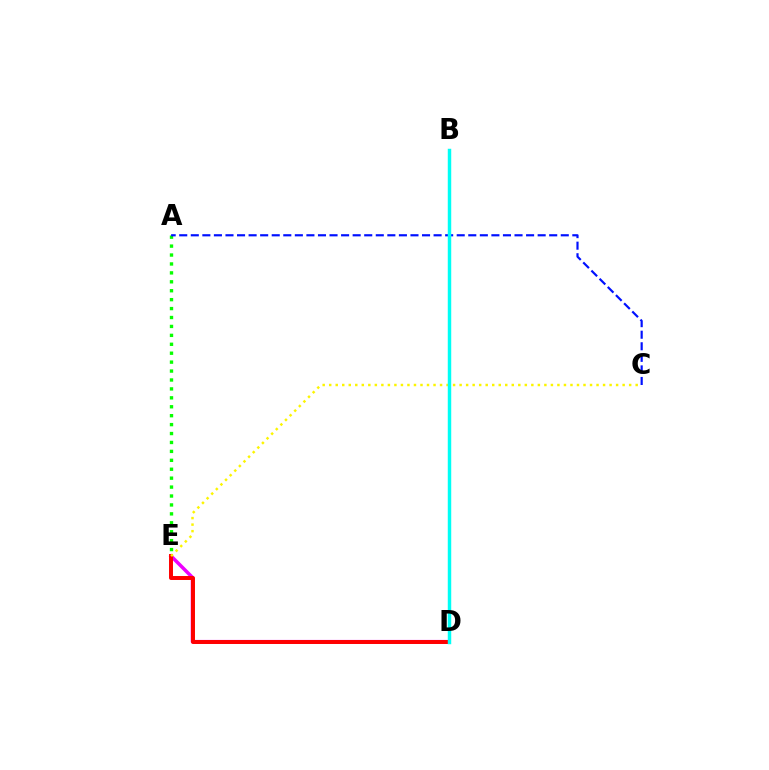{('D', 'E'): [{'color': '#ee00ff', 'line_style': 'solid', 'thickness': 2.52}, {'color': '#ff0000', 'line_style': 'solid', 'thickness': 2.85}], ('A', 'E'): [{'color': '#08ff00', 'line_style': 'dotted', 'thickness': 2.42}], ('A', 'C'): [{'color': '#0010ff', 'line_style': 'dashed', 'thickness': 1.57}], ('C', 'E'): [{'color': '#fcf500', 'line_style': 'dotted', 'thickness': 1.77}], ('B', 'D'): [{'color': '#00fff6', 'line_style': 'solid', 'thickness': 2.48}]}